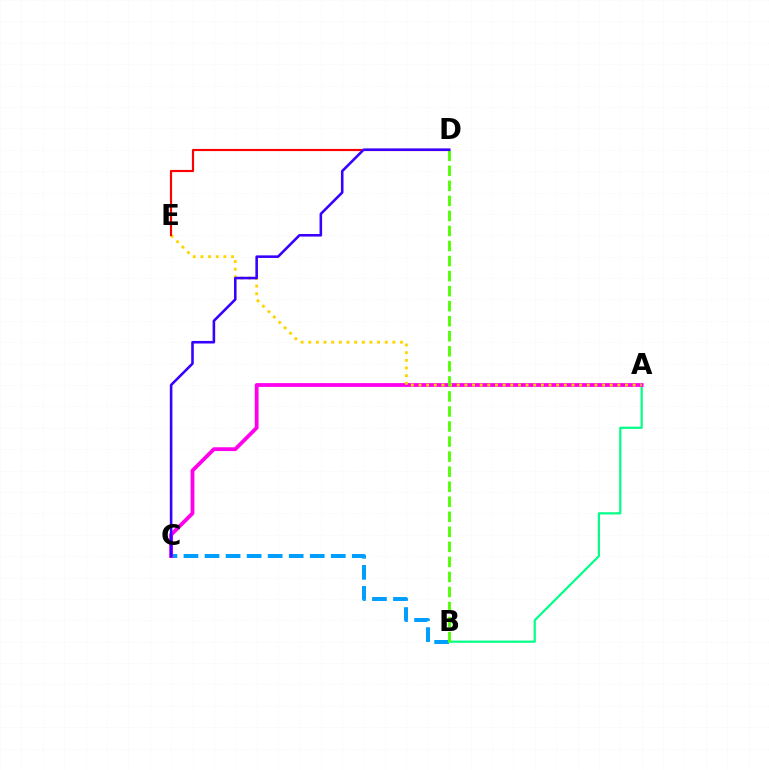{('B', 'C'): [{'color': '#009eff', 'line_style': 'dashed', 'thickness': 2.86}], ('A', 'B'): [{'color': '#00ff86', 'line_style': 'solid', 'thickness': 1.58}], ('A', 'C'): [{'color': '#ff00ed', 'line_style': 'solid', 'thickness': 2.74}], ('A', 'E'): [{'color': '#ffd500', 'line_style': 'dotted', 'thickness': 2.08}], ('B', 'D'): [{'color': '#4fff00', 'line_style': 'dashed', 'thickness': 2.04}], ('D', 'E'): [{'color': '#ff0000', 'line_style': 'solid', 'thickness': 1.56}], ('C', 'D'): [{'color': '#3700ff', 'line_style': 'solid', 'thickness': 1.86}]}